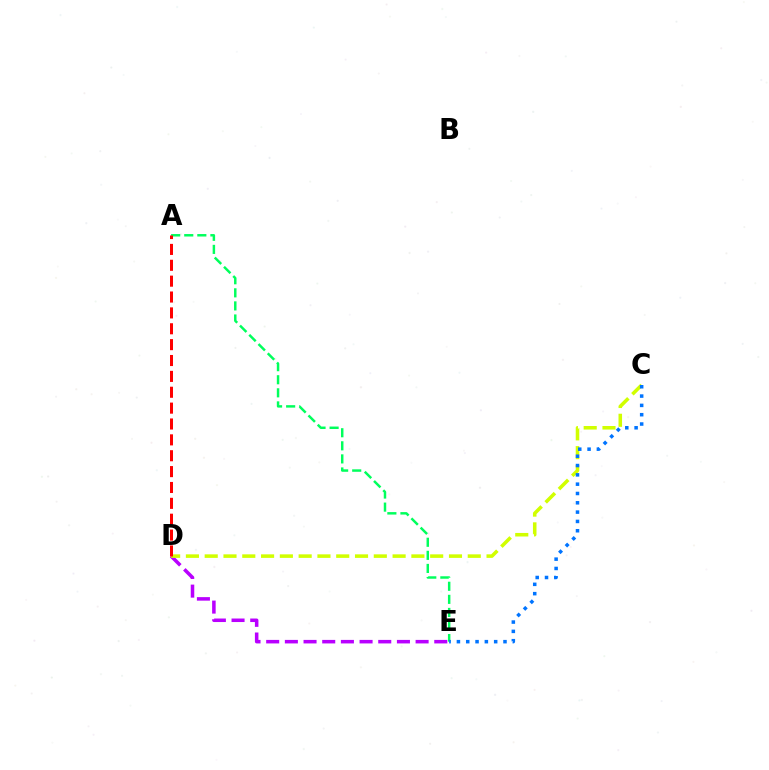{('D', 'E'): [{'color': '#b900ff', 'line_style': 'dashed', 'thickness': 2.54}], ('C', 'D'): [{'color': '#d1ff00', 'line_style': 'dashed', 'thickness': 2.55}], ('A', 'E'): [{'color': '#00ff5c', 'line_style': 'dashed', 'thickness': 1.78}], ('A', 'D'): [{'color': '#ff0000', 'line_style': 'dashed', 'thickness': 2.16}], ('C', 'E'): [{'color': '#0074ff', 'line_style': 'dotted', 'thickness': 2.53}]}